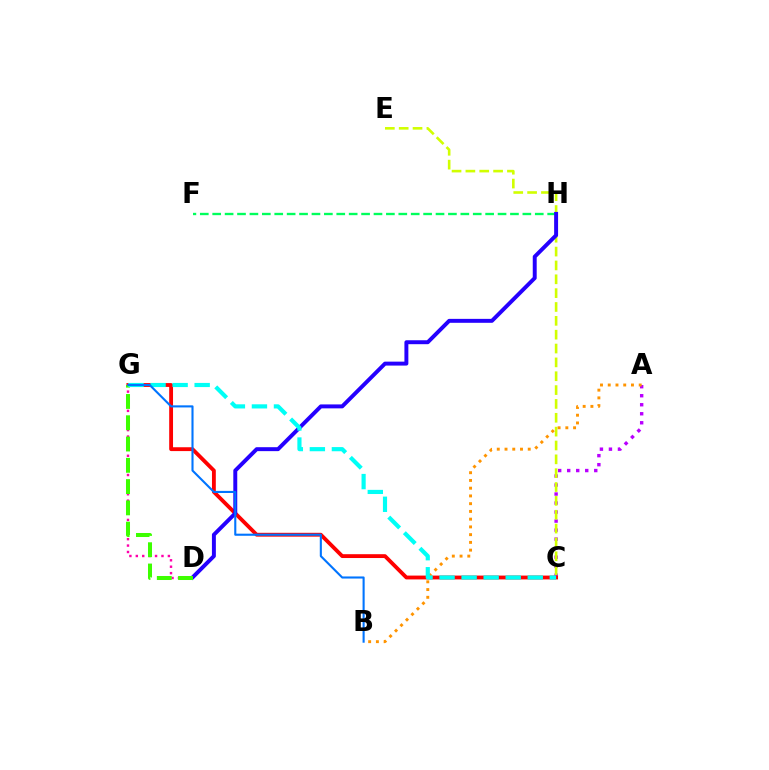{('A', 'C'): [{'color': '#b900ff', 'line_style': 'dotted', 'thickness': 2.45}], ('C', 'E'): [{'color': '#d1ff00', 'line_style': 'dashed', 'thickness': 1.88}], ('C', 'G'): [{'color': '#ff0000', 'line_style': 'solid', 'thickness': 2.76}, {'color': '#00fff6', 'line_style': 'dashed', 'thickness': 2.99}], ('D', 'G'): [{'color': '#ff00ac', 'line_style': 'dotted', 'thickness': 1.74}, {'color': '#3dff00', 'line_style': 'dashed', 'thickness': 2.89}], ('F', 'H'): [{'color': '#00ff5c', 'line_style': 'dashed', 'thickness': 1.69}], ('D', 'H'): [{'color': '#2500ff', 'line_style': 'solid', 'thickness': 2.84}], ('A', 'B'): [{'color': '#ff9400', 'line_style': 'dotted', 'thickness': 2.1}], ('B', 'G'): [{'color': '#0074ff', 'line_style': 'solid', 'thickness': 1.51}]}